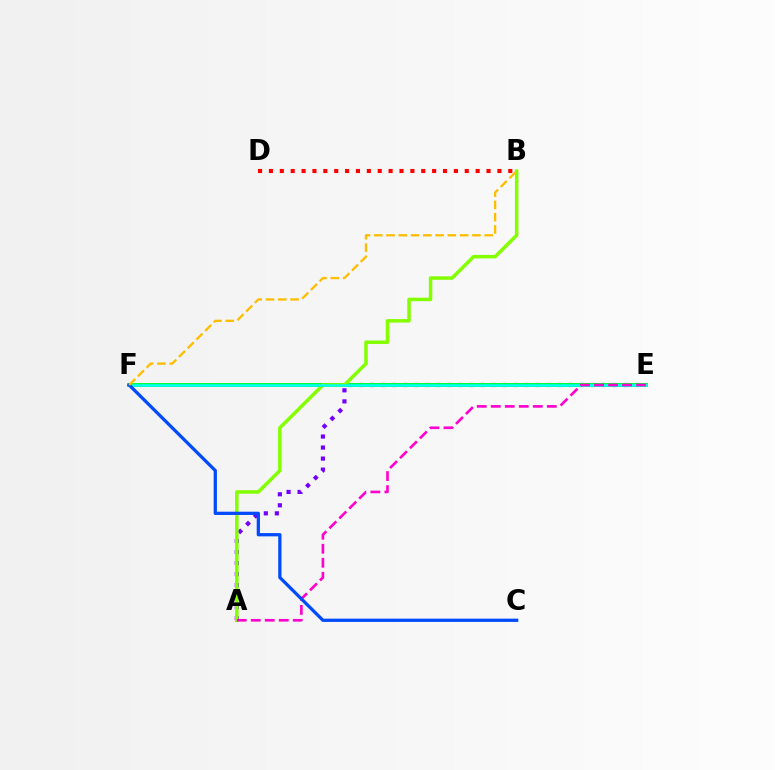{('A', 'E'): [{'color': '#7200ff', 'line_style': 'dotted', 'thickness': 3.0}, {'color': '#ff00cf', 'line_style': 'dashed', 'thickness': 1.9}], ('E', 'F'): [{'color': '#00ff39', 'line_style': 'solid', 'thickness': 2.88}, {'color': '#00fff6', 'line_style': 'solid', 'thickness': 1.85}], ('A', 'B'): [{'color': '#84ff00', 'line_style': 'solid', 'thickness': 2.52}], ('B', 'D'): [{'color': '#ff0000', 'line_style': 'dotted', 'thickness': 2.96}], ('C', 'F'): [{'color': '#004bff', 'line_style': 'solid', 'thickness': 2.35}], ('B', 'F'): [{'color': '#ffbd00', 'line_style': 'dashed', 'thickness': 1.67}]}